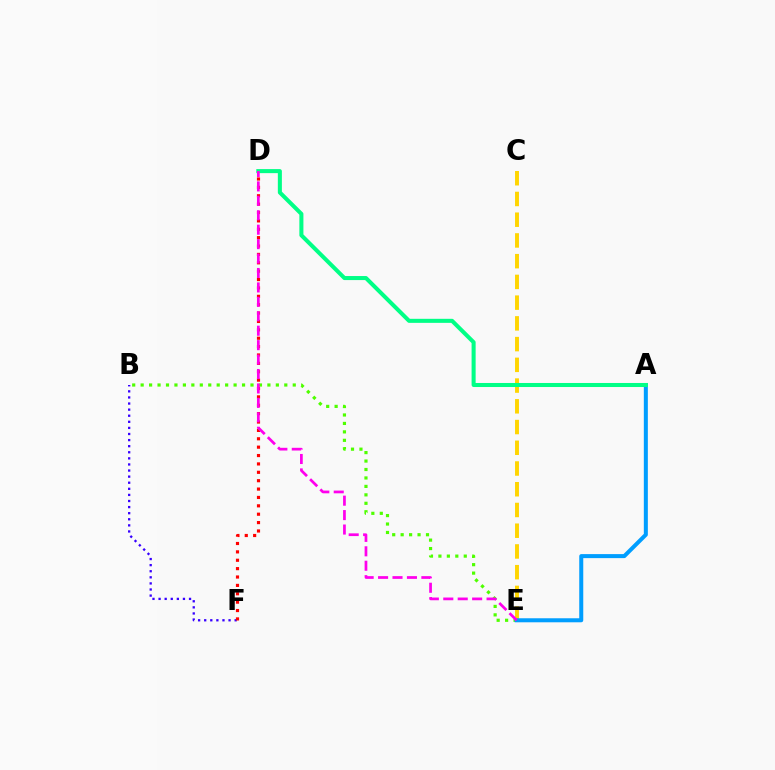{('B', 'E'): [{'color': '#4fff00', 'line_style': 'dotted', 'thickness': 2.3}], ('B', 'F'): [{'color': '#3700ff', 'line_style': 'dotted', 'thickness': 1.65}], ('C', 'E'): [{'color': '#ffd500', 'line_style': 'dashed', 'thickness': 2.82}], ('A', 'E'): [{'color': '#009eff', 'line_style': 'solid', 'thickness': 2.89}], ('D', 'F'): [{'color': '#ff0000', 'line_style': 'dotted', 'thickness': 2.28}], ('A', 'D'): [{'color': '#00ff86', 'line_style': 'solid', 'thickness': 2.91}], ('D', 'E'): [{'color': '#ff00ed', 'line_style': 'dashed', 'thickness': 1.96}]}